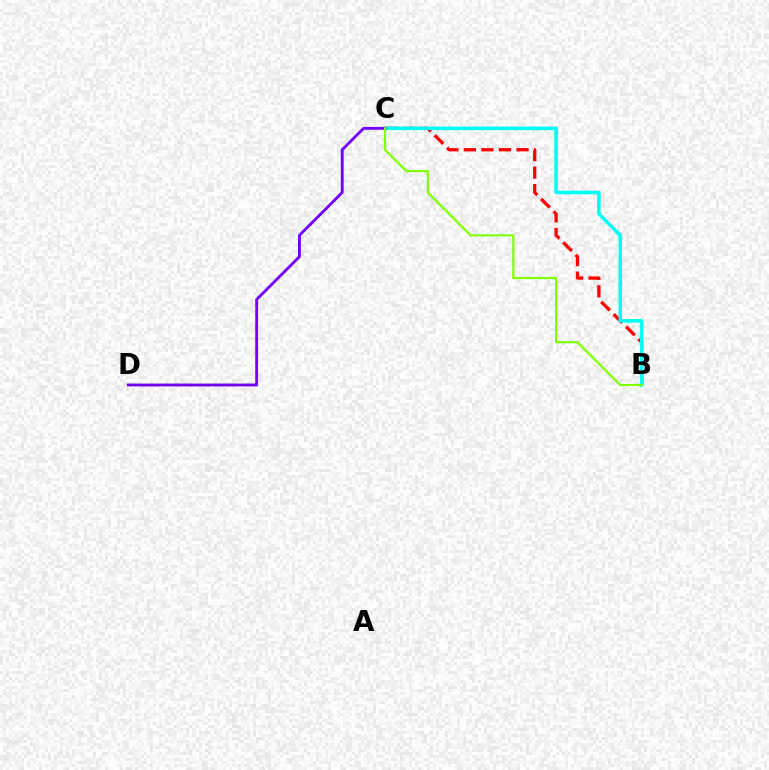{('B', 'C'): [{'color': '#ff0000', 'line_style': 'dashed', 'thickness': 2.38}, {'color': '#00fff6', 'line_style': 'solid', 'thickness': 2.53}, {'color': '#84ff00', 'line_style': 'solid', 'thickness': 1.58}], ('C', 'D'): [{'color': '#7200ff', 'line_style': 'solid', 'thickness': 2.07}]}